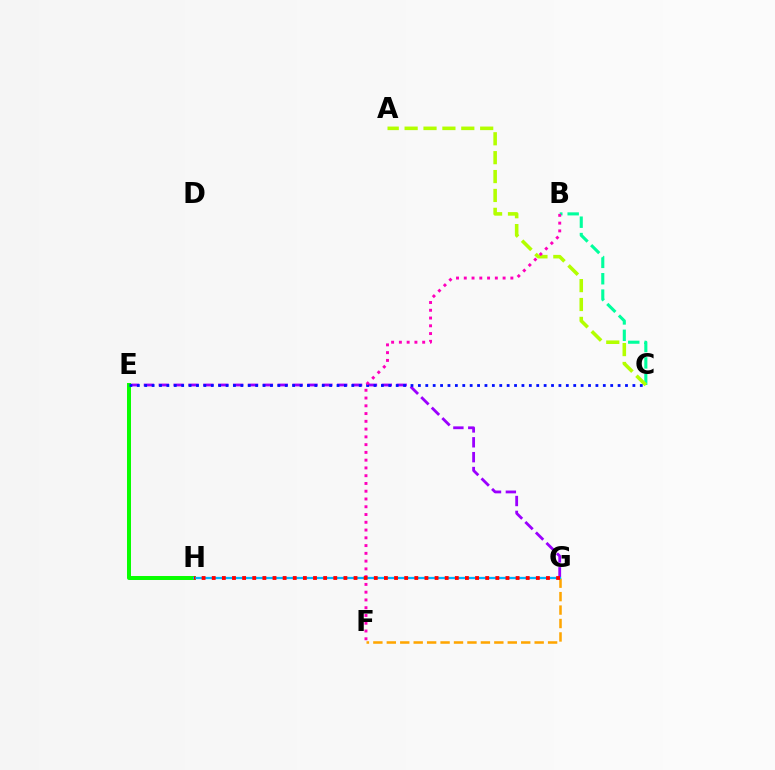{('F', 'G'): [{'color': '#ffa500', 'line_style': 'dashed', 'thickness': 1.83}], ('B', 'C'): [{'color': '#00ff9d', 'line_style': 'dashed', 'thickness': 2.22}], ('A', 'C'): [{'color': '#b3ff00', 'line_style': 'dashed', 'thickness': 2.57}], ('E', 'G'): [{'color': '#9b00ff', 'line_style': 'dashed', 'thickness': 2.02}], ('E', 'H'): [{'color': '#08ff00', 'line_style': 'solid', 'thickness': 2.86}], ('C', 'E'): [{'color': '#0010ff', 'line_style': 'dotted', 'thickness': 2.01}], ('B', 'F'): [{'color': '#ff00bd', 'line_style': 'dotted', 'thickness': 2.11}], ('G', 'H'): [{'color': '#00b5ff', 'line_style': 'solid', 'thickness': 1.64}, {'color': '#ff0000', 'line_style': 'dotted', 'thickness': 2.75}]}